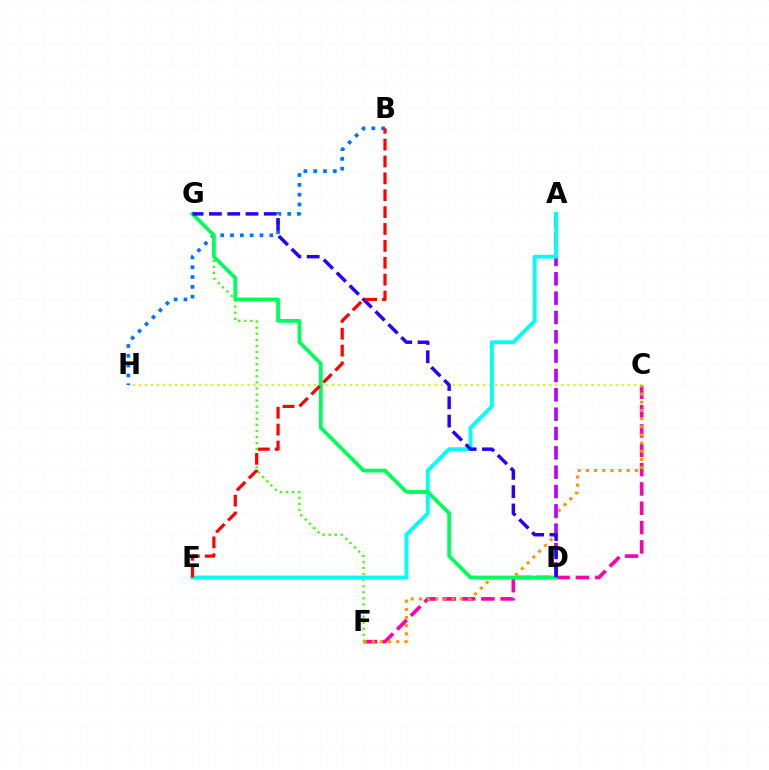{('C', 'F'): [{'color': '#ff00ac', 'line_style': 'dashed', 'thickness': 2.63}, {'color': '#ff9400', 'line_style': 'dotted', 'thickness': 2.22}], ('C', 'H'): [{'color': '#d1ff00', 'line_style': 'dotted', 'thickness': 1.64}], ('B', 'H'): [{'color': '#0074ff', 'line_style': 'dotted', 'thickness': 2.67}], ('A', 'D'): [{'color': '#b900ff', 'line_style': 'dashed', 'thickness': 2.63}], ('F', 'G'): [{'color': '#3dff00', 'line_style': 'dotted', 'thickness': 1.65}], ('A', 'E'): [{'color': '#00fff6', 'line_style': 'solid', 'thickness': 2.78}], ('D', 'G'): [{'color': '#00ff5c', 'line_style': 'solid', 'thickness': 2.72}, {'color': '#2500ff', 'line_style': 'dashed', 'thickness': 2.48}], ('B', 'E'): [{'color': '#ff0000', 'line_style': 'dashed', 'thickness': 2.29}]}